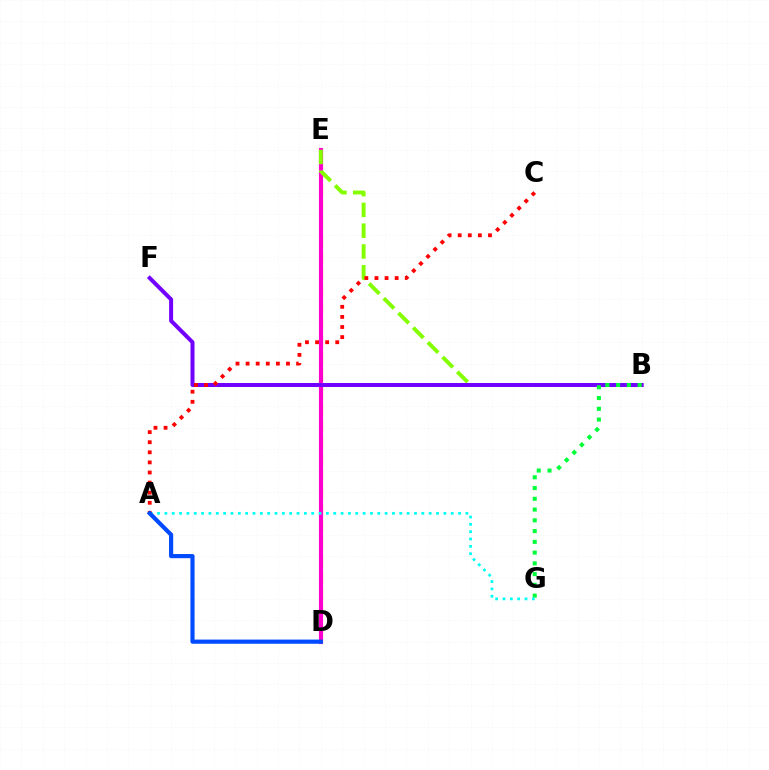{('D', 'E'): [{'color': '#ffbd00', 'line_style': 'dashed', 'thickness': 2.29}, {'color': '#ff00cf', 'line_style': 'solid', 'thickness': 2.98}], ('B', 'E'): [{'color': '#84ff00', 'line_style': 'dashed', 'thickness': 2.82}], ('B', 'F'): [{'color': '#7200ff', 'line_style': 'solid', 'thickness': 2.87}], ('B', 'G'): [{'color': '#00ff39', 'line_style': 'dotted', 'thickness': 2.92}], ('A', 'G'): [{'color': '#00fff6', 'line_style': 'dotted', 'thickness': 1.99}], ('A', 'C'): [{'color': '#ff0000', 'line_style': 'dotted', 'thickness': 2.74}], ('A', 'D'): [{'color': '#004bff', 'line_style': 'solid', 'thickness': 3.0}]}